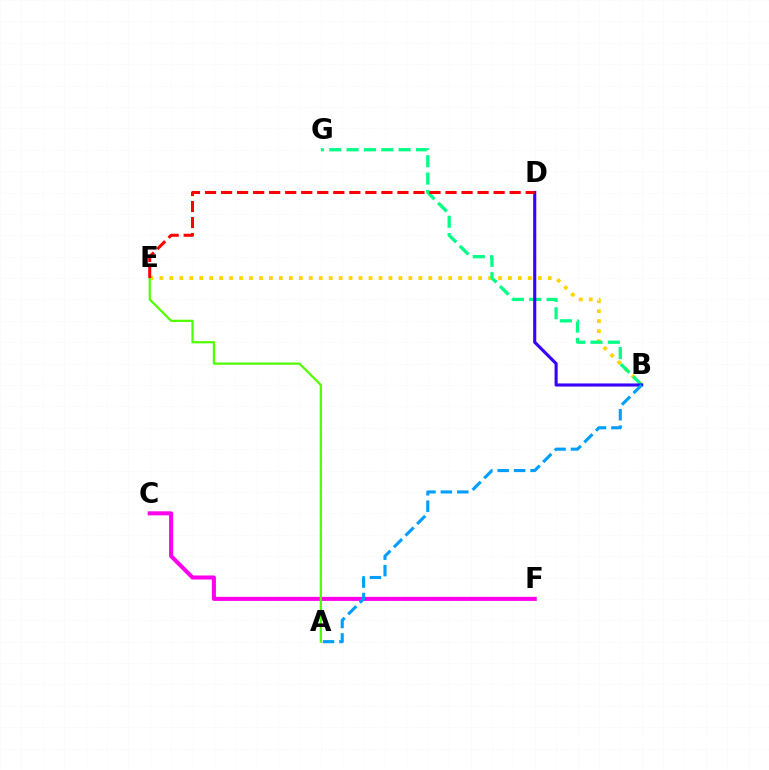{('C', 'F'): [{'color': '#ff00ed', 'line_style': 'solid', 'thickness': 2.92}], ('B', 'E'): [{'color': '#ffd500', 'line_style': 'dotted', 'thickness': 2.71}], ('B', 'G'): [{'color': '#00ff86', 'line_style': 'dashed', 'thickness': 2.36}], ('B', 'D'): [{'color': '#3700ff', 'line_style': 'solid', 'thickness': 2.23}], ('A', 'B'): [{'color': '#009eff', 'line_style': 'dashed', 'thickness': 2.23}], ('A', 'E'): [{'color': '#4fff00', 'line_style': 'solid', 'thickness': 1.61}], ('D', 'E'): [{'color': '#ff0000', 'line_style': 'dashed', 'thickness': 2.18}]}